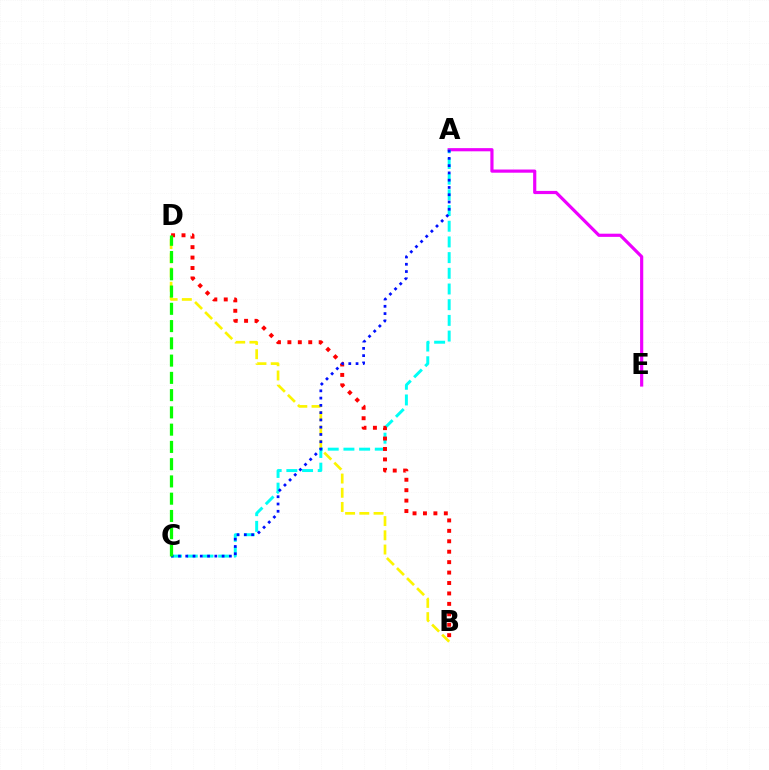{('B', 'D'): [{'color': '#fcf500', 'line_style': 'dashed', 'thickness': 1.93}, {'color': '#ff0000', 'line_style': 'dotted', 'thickness': 2.83}], ('A', 'E'): [{'color': '#ee00ff', 'line_style': 'solid', 'thickness': 2.29}], ('A', 'C'): [{'color': '#00fff6', 'line_style': 'dashed', 'thickness': 2.13}, {'color': '#0010ff', 'line_style': 'dotted', 'thickness': 1.98}], ('C', 'D'): [{'color': '#08ff00', 'line_style': 'dashed', 'thickness': 2.34}]}